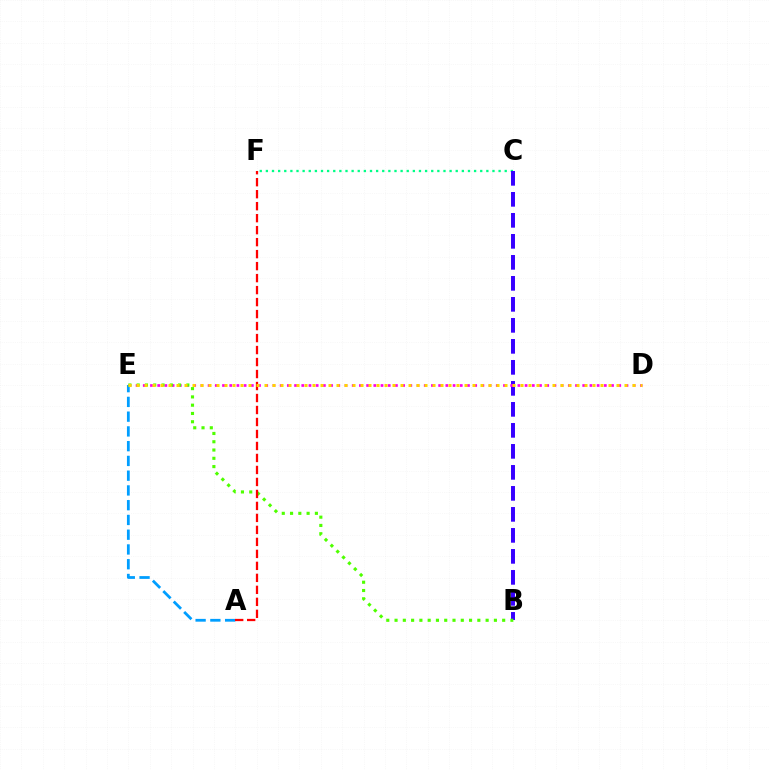{('C', 'F'): [{'color': '#00ff86', 'line_style': 'dotted', 'thickness': 1.66}], ('B', 'C'): [{'color': '#3700ff', 'line_style': 'dashed', 'thickness': 2.85}], ('D', 'E'): [{'color': '#ff00ed', 'line_style': 'dotted', 'thickness': 1.96}, {'color': '#ffd500', 'line_style': 'dotted', 'thickness': 2.17}], ('A', 'E'): [{'color': '#009eff', 'line_style': 'dashed', 'thickness': 2.0}], ('B', 'E'): [{'color': '#4fff00', 'line_style': 'dotted', 'thickness': 2.25}], ('A', 'F'): [{'color': '#ff0000', 'line_style': 'dashed', 'thickness': 1.63}]}